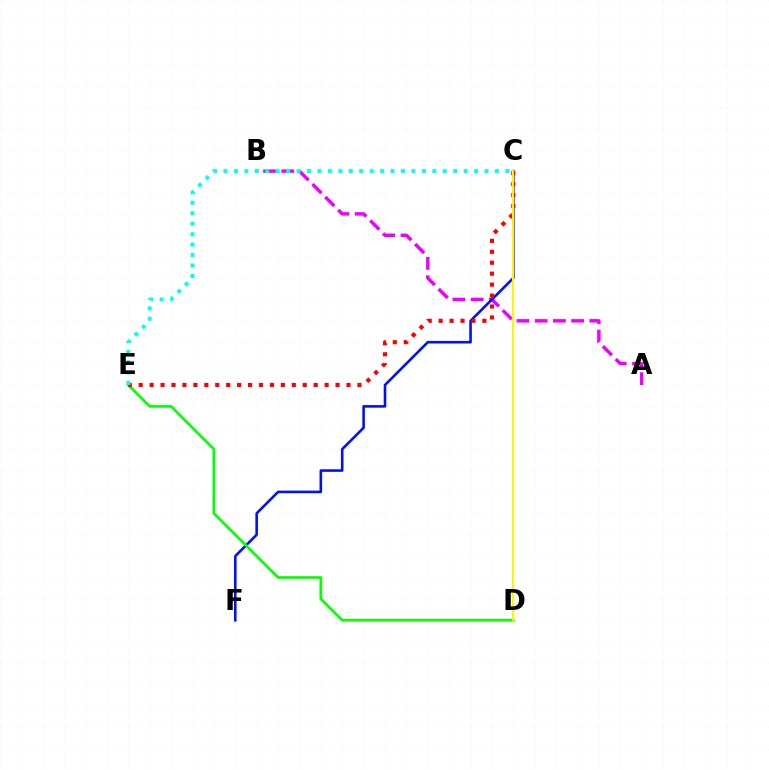{('A', 'B'): [{'color': '#ee00ff', 'line_style': 'dashed', 'thickness': 2.48}], ('C', 'F'): [{'color': '#0010ff', 'line_style': 'solid', 'thickness': 1.87}], ('D', 'E'): [{'color': '#08ff00', 'line_style': 'solid', 'thickness': 1.95}], ('C', 'E'): [{'color': '#ff0000', 'line_style': 'dotted', 'thickness': 2.97}, {'color': '#00fff6', 'line_style': 'dotted', 'thickness': 2.84}], ('C', 'D'): [{'color': '#fcf500', 'line_style': 'solid', 'thickness': 1.5}]}